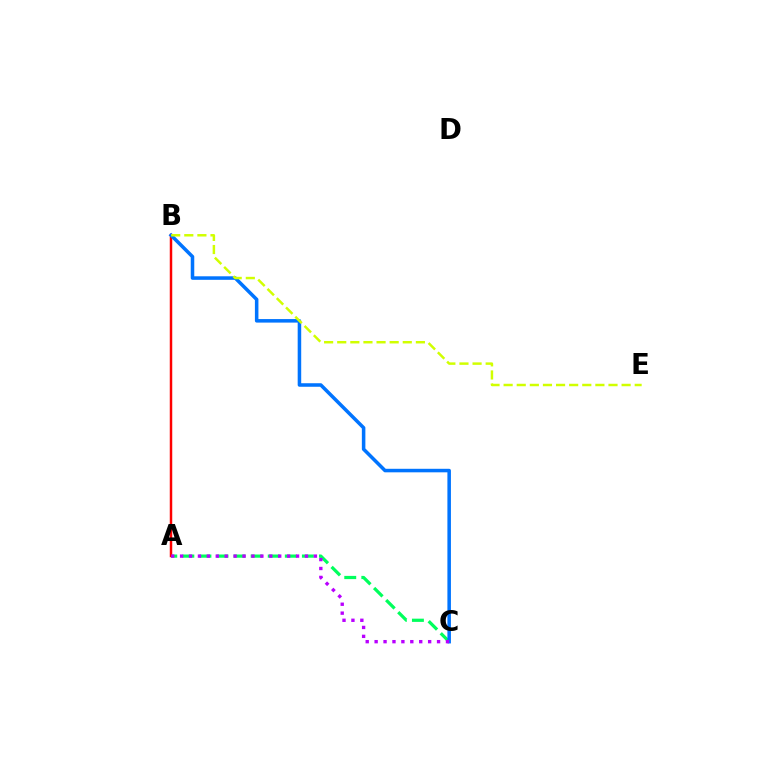{('A', 'C'): [{'color': '#00ff5c', 'line_style': 'dashed', 'thickness': 2.32}, {'color': '#b900ff', 'line_style': 'dotted', 'thickness': 2.42}], ('A', 'B'): [{'color': '#ff0000', 'line_style': 'solid', 'thickness': 1.79}], ('B', 'C'): [{'color': '#0074ff', 'line_style': 'solid', 'thickness': 2.54}], ('B', 'E'): [{'color': '#d1ff00', 'line_style': 'dashed', 'thickness': 1.78}]}